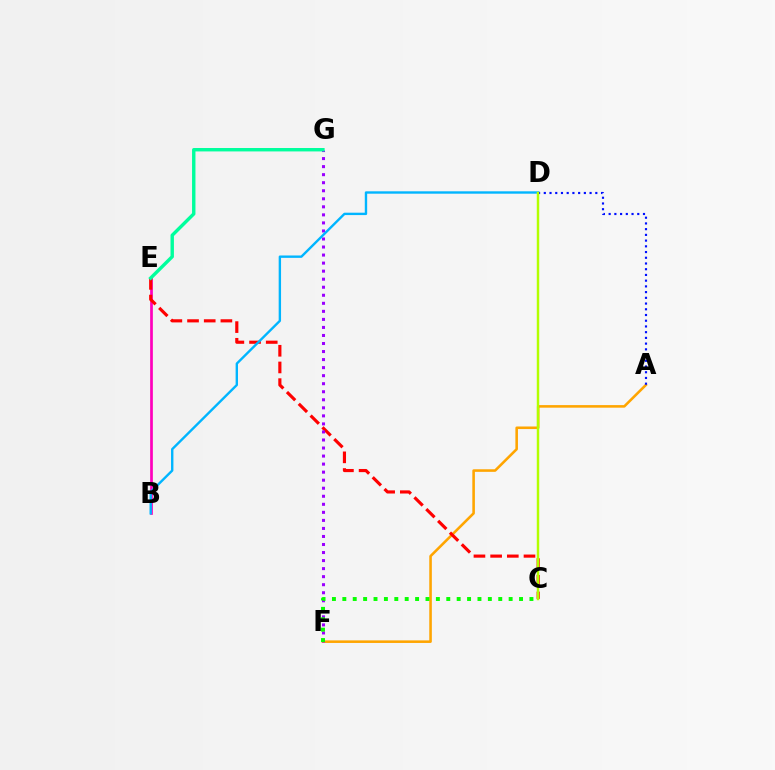{('B', 'E'): [{'color': '#ff00bd', 'line_style': 'solid', 'thickness': 1.95}], ('A', 'F'): [{'color': '#ffa500', 'line_style': 'solid', 'thickness': 1.85}], ('C', 'E'): [{'color': '#ff0000', 'line_style': 'dashed', 'thickness': 2.27}], ('F', 'G'): [{'color': '#9b00ff', 'line_style': 'dotted', 'thickness': 2.18}], ('B', 'D'): [{'color': '#00b5ff', 'line_style': 'solid', 'thickness': 1.71}], ('A', 'D'): [{'color': '#0010ff', 'line_style': 'dotted', 'thickness': 1.55}], ('C', 'D'): [{'color': '#b3ff00', 'line_style': 'solid', 'thickness': 1.77}], ('C', 'F'): [{'color': '#08ff00', 'line_style': 'dotted', 'thickness': 2.82}], ('E', 'G'): [{'color': '#00ff9d', 'line_style': 'solid', 'thickness': 2.45}]}